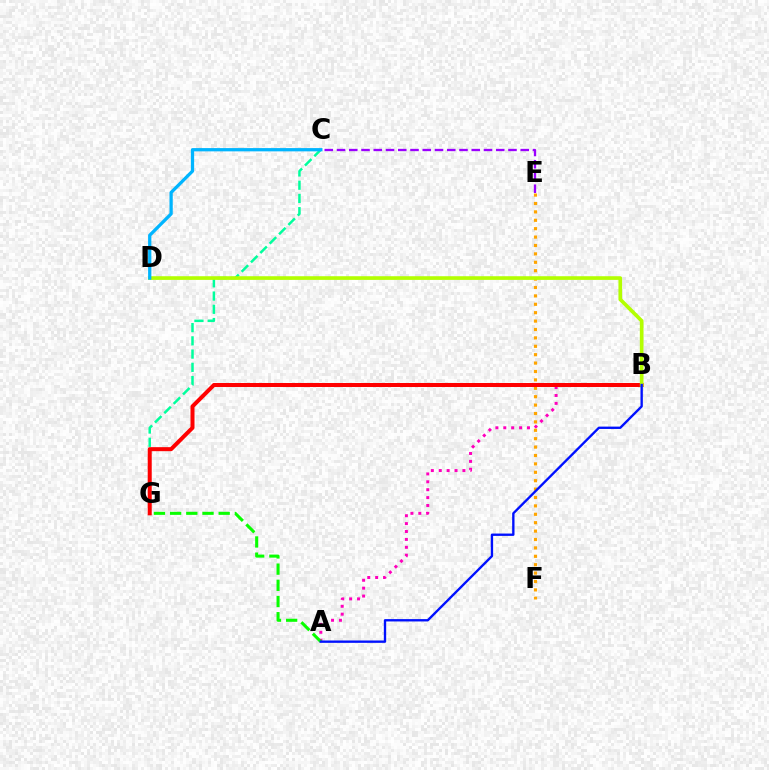{('C', 'E'): [{'color': '#9b00ff', 'line_style': 'dashed', 'thickness': 1.66}], ('A', 'B'): [{'color': '#ff00bd', 'line_style': 'dotted', 'thickness': 2.15}, {'color': '#0010ff', 'line_style': 'solid', 'thickness': 1.69}], ('C', 'G'): [{'color': '#00ff9d', 'line_style': 'dashed', 'thickness': 1.8}], ('A', 'G'): [{'color': '#08ff00', 'line_style': 'dashed', 'thickness': 2.2}], ('E', 'F'): [{'color': '#ffa500', 'line_style': 'dotted', 'thickness': 2.28}], ('B', 'G'): [{'color': '#ff0000', 'line_style': 'solid', 'thickness': 2.88}], ('B', 'D'): [{'color': '#b3ff00', 'line_style': 'solid', 'thickness': 2.64}], ('C', 'D'): [{'color': '#00b5ff', 'line_style': 'solid', 'thickness': 2.35}]}